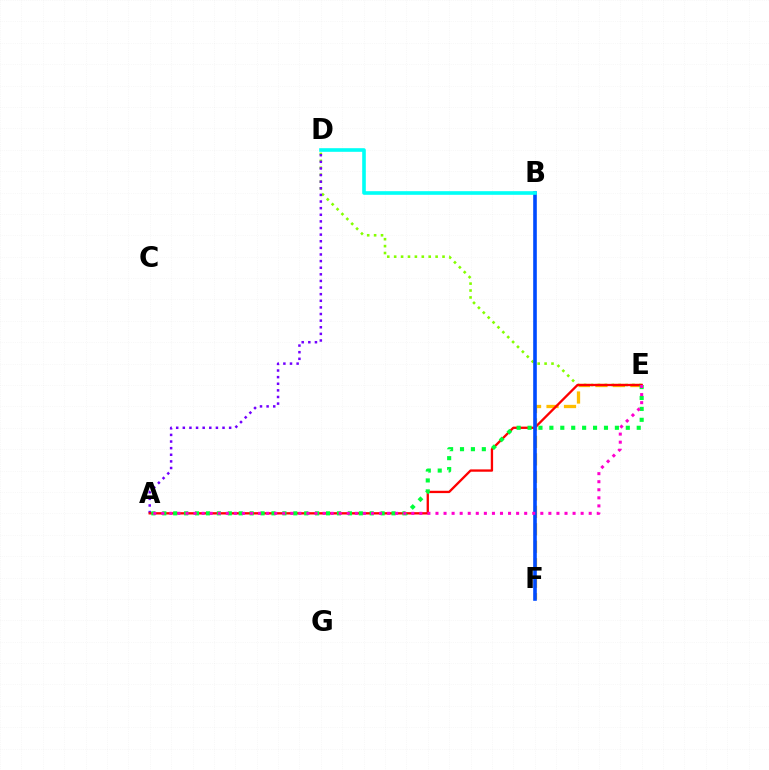{('D', 'E'): [{'color': '#84ff00', 'line_style': 'dotted', 'thickness': 1.88}], ('E', 'F'): [{'color': '#ffbd00', 'line_style': 'dashed', 'thickness': 2.37}], ('A', 'D'): [{'color': '#7200ff', 'line_style': 'dotted', 'thickness': 1.8}], ('A', 'E'): [{'color': '#ff0000', 'line_style': 'solid', 'thickness': 1.67}, {'color': '#00ff39', 'line_style': 'dotted', 'thickness': 2.97}, {'color': '#ff00cf', 'line_style': 'dotted', 'thickness': 2.19}], ('B', 'F'): [{'color': '#004bff', 'line_style': 'solid', 'thickness': 2.6}], ('B', 'D'): [{'color': '#00fff6', 'line_style': 'solid', 'thickness': 2.61}]}